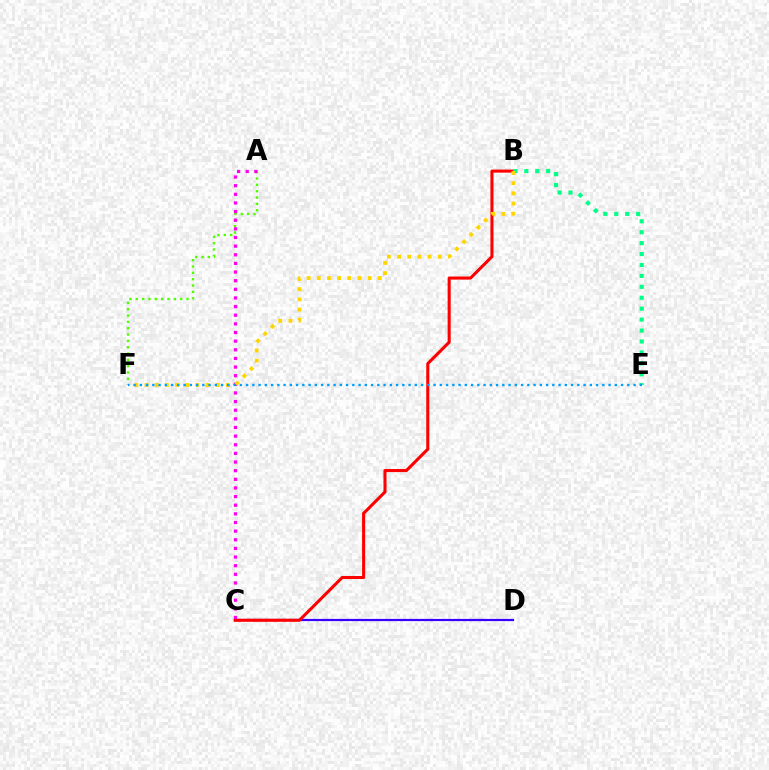{('C', 'D'): [{'color': '#3700ff', 'line_style': 'solid', 'thickness': 1.58}], ('A', 'F'): [{'color': '#4fff00', 'line_style': 'dotted', 'thickness': 1.72}], ('B', 'C'): [{'color': '#ff0000', 'line_style': 'solid', 'thickness': 2.2}], ('B', 'E'): [{'color': '#00ff86', 'line_style': 'dotted', 'thickness': 2.97}], ('A', 'C'): [{'color': '#ff00ed', 'line_style': 'dotted', 'thickness': 2.35}], ('B', 'F'): [{'color': '#ffd500', 'line_style': 'dotted', 'thickness': 2.76}], ('E', 'F'): [{'color': '#009eff', 'line_style': 'dotted', 'thickness': 1.7}]}